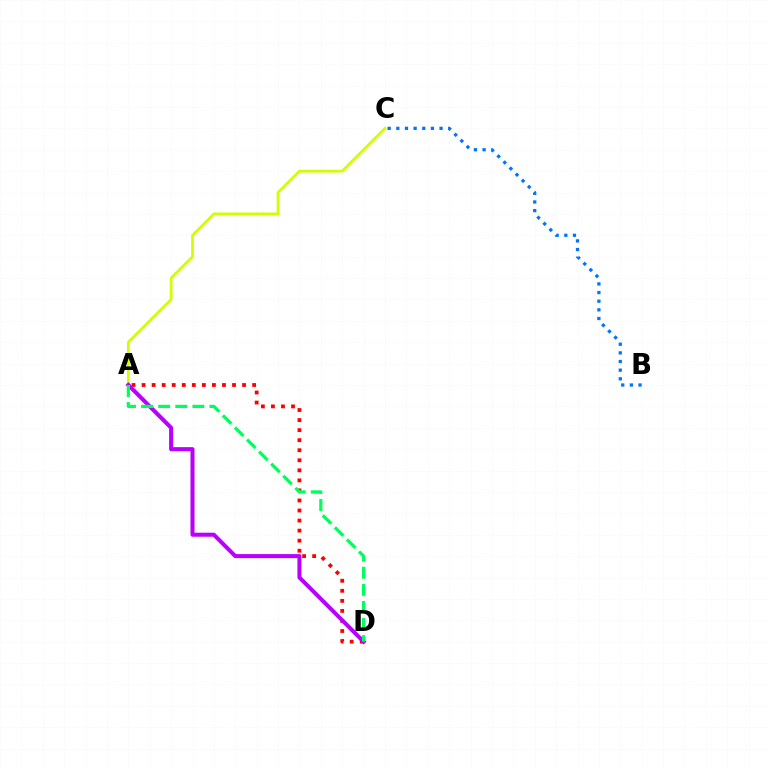{('A', 'C'): [{'color': '#d1ff00', 'line_style': 'solid', 'thickness': 2.0}], ('A', 'D'): [{'color': '#ff0000', 'line_style': 'dotted', 'thickness': 2.73}, {'color': '#b900ff', 'line_style': 'solid', 'thickness': 2.91}, {'color': '#00ff5c', 'line_style': 'dashed', 'thickness': 2.32}], ('B', 'C'): [{'color': '#0074ff', 'line_style': 'dotted', 'thickness': 2.35}]}